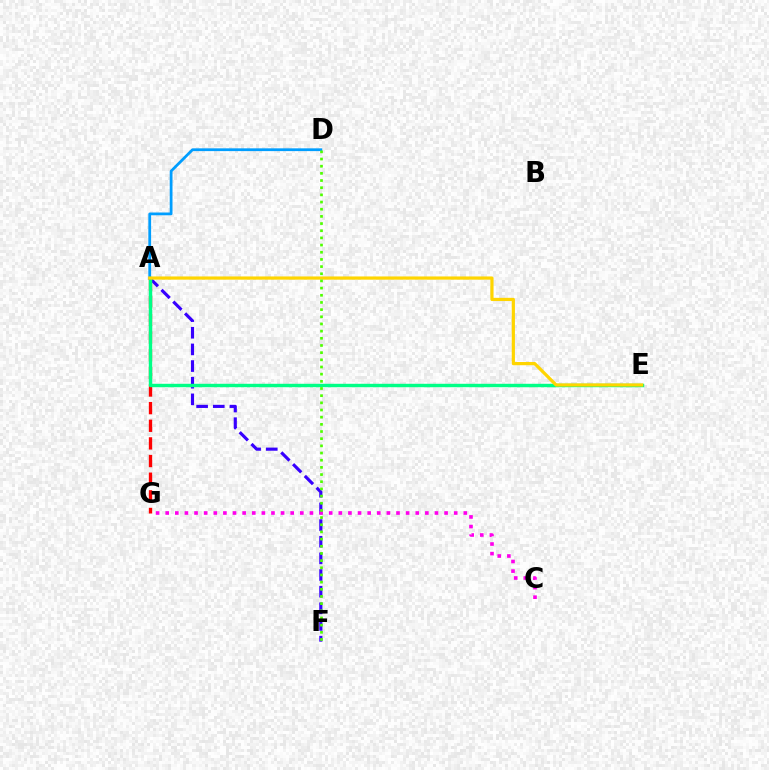{('A', 'G'): [{'color': '#ff0000', 'line_style': 'dashed', 'thickness': 2.4}], ('A', 'F'): [{'color': '#3700ff', 'line_style': 'dashed', 'thickness': 2.26}], ('A', 'E'): [{'color': '#00ff86', 'line_style': 'solid', 'thickness': 2.46}, {'color': '#ffd500', 'line_style': 'solid', 'thickness': 2.32}], ('A', 'D'): [{'color': '#009eff', 'line_style': 'solid', 'thickness': 2.0}], ('C', 'G'): [{'color': '#ff00ed', 'line_style': 'dotted', 'thickness': 2.61}], ('D', 'F'): [{'color': '#4fff00', 'line_style': 'dotted', 'thickness': 1.95}]}